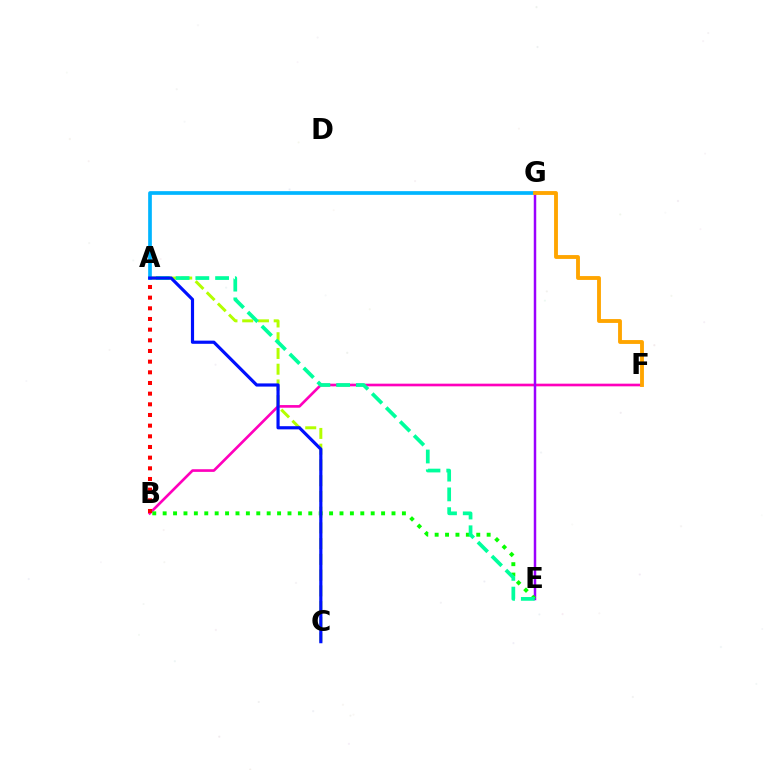{('B', 'F'): [{'color': '#ff00bd', 'line_style': 'solid', 'thickness': 1.91}], ('E', 'G'): [{'color': '#9b00ff', 'line_style': 'solid', 'thickness': 1.79}], ('B', 'E'): [{'color': '#08ff00', 'line_style': 'dotted', 'thickness': 2.83}], ('A', 'C'): [{'color': '#b3ff00', 'line_style': 'dashed', 'thickness': 2.14}, {'color': '#0010ff', 'line_style': 'solid', 'thickness': 2.28}], ('A', 'G'): [{'color': '#00b5ff', 'line_style': 'solid', 'thickness': 2.65}], ('A', 'E'): [{'color': '#00ff9d', 'line_style': 'dashed', 'thickness': 2.68}], ('F', 'G'): [{'color': '#ffa500', 'line_style': 'solid', 'thickness': 2.78}], ('A', 'B'): [{'color': '#ff0000', 'line_style': 'dotted', 'thickness': 2.9}]}